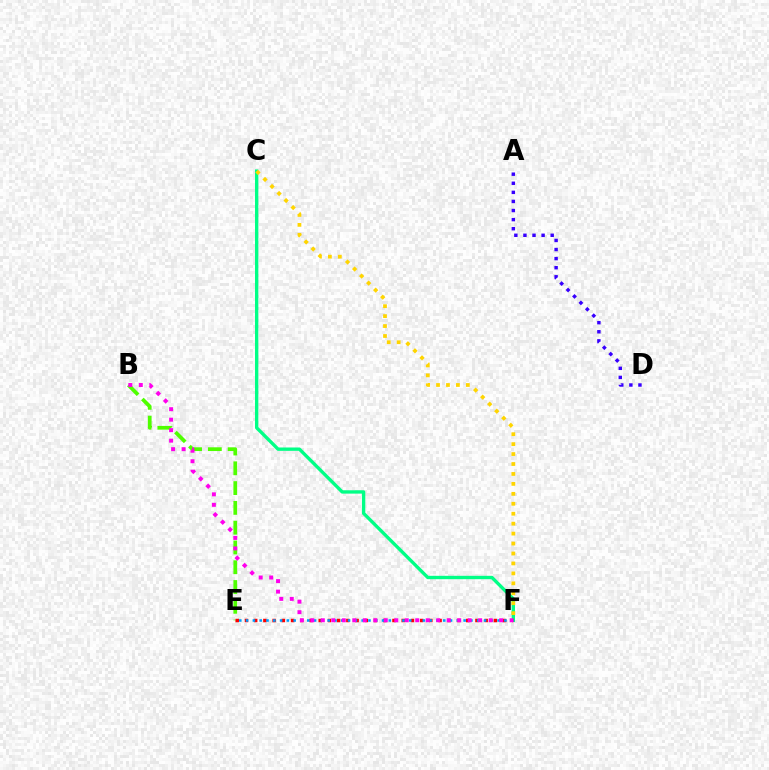{('C', 'F'): [{'color': '#00ff86', 'line_style': 'solid', 'thickness': 2.42}, {'color': '#ffd500', 'line_style': 'dotted', 'thickness': 2.7}], ('B', 'E'): [{'color': '#4fff00', 'line_style': 'dashed', 'thickness': 2.69}], ('E', 'F'): [{'color': '#ff0000', 'line_style': 'dotted', 'thickness': 2.51}, {'color': '#009eff', 'line_style': 'dotted', 'thickness': 1.85}], ('B', 'F'): [{'color': '#ff00ed', 'line_style': 'dotted', 'thickness': 2.85}], ('A', 'D'): [{'color': '#3700ff', 'line_style': 'dotted', 'thickness': 2.47}]}